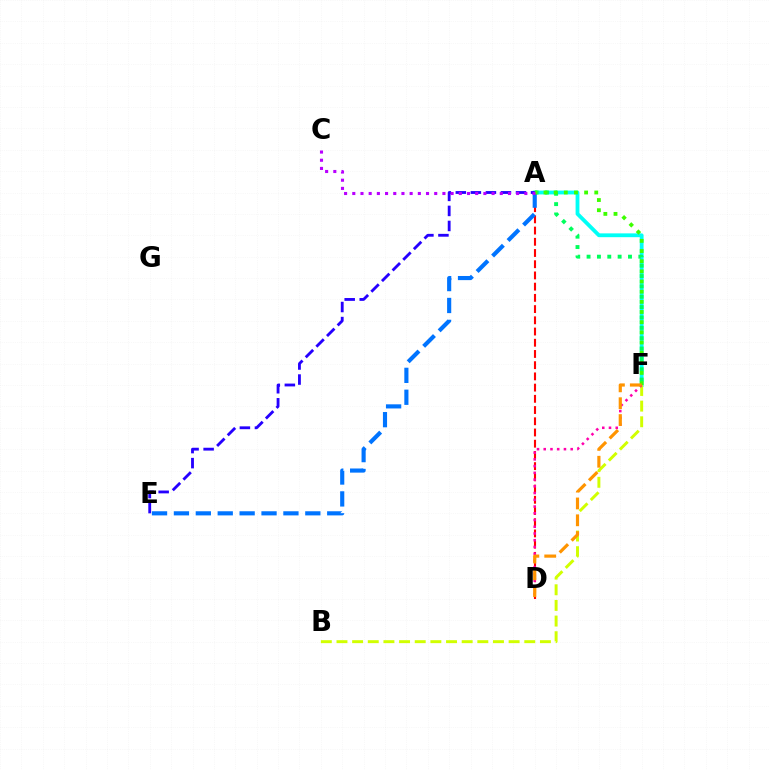{('A', 'D'): [{'color': '#ff0000', 'line_style': 'dashed', 'thickness': 1.52}], ('A', 'F'): [{'color': '#00fff6', 'line_style': 'solid', 'thickness': 2.75}, {'color': '#00ff5c', 'line_style': 'dotted', 'thickness': 2.81}, {'color': '#3dff00', 'line_style': 'dotted', 'thickness': 2.76}], ('A', 'E'): [{'color': '#0074ff', 'line_style': 'dashed', 'thickness': 2.98}, {'color': '#2500ff', 'line_style': 'dashed', 'thickness': 2.04}], ('B', 'F'): [{'color': '#d1ff00', 'line_style': 'dashed', 'thickness': 2.13}], ('A', 'C'): [{'color': '#b900ff', 'line_style': 'dotted', 'thickness': 2.23}], ('D', 'F'): [{'color': '#ff00ac', 'line_style': 'dotted', 'thickness': 1.83}, {'color': '#ff9400', 'line_style': 'dashed', 'thickness': 2.29}]}